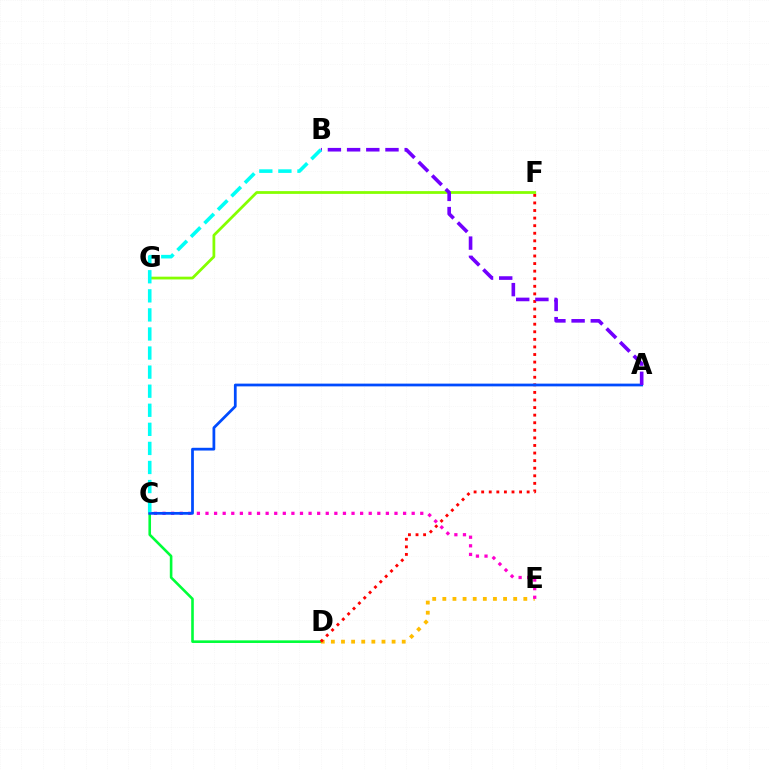{('C', 'D'): [{'color': '#00ff39', 'line_style': 'solid', 'thickness': 1.88}], ('D', 'E'): [{'color': '#ffbd00', 'line_style': 'dotted', 'thickness': 2.75}], ('C', 'E'): [{'color': '#ff00cf', 'line_style': 'dotted', 'thickness': 2.33}], ('D', 'F'): [{'color': '#ff0000', 'line_style': 'dotted', 'thickness': 2.06}], ('F', 'G'): [{'color': '#84ff00', 'line_style': 'solid', 'thickness': 1.99}], ('A', 'C'): [{'color': '#004bff', 'line_style': 'solid', 'thickness': 1.98}], ('A', 'B'): [{'color': '#7200ff', 'line_style': 'dashed', 'thickness': 2.61}], ('B', 'C'): [{'color': '#00fff6', 'line_style': 'dashed', 'thickness': 2.59}]}